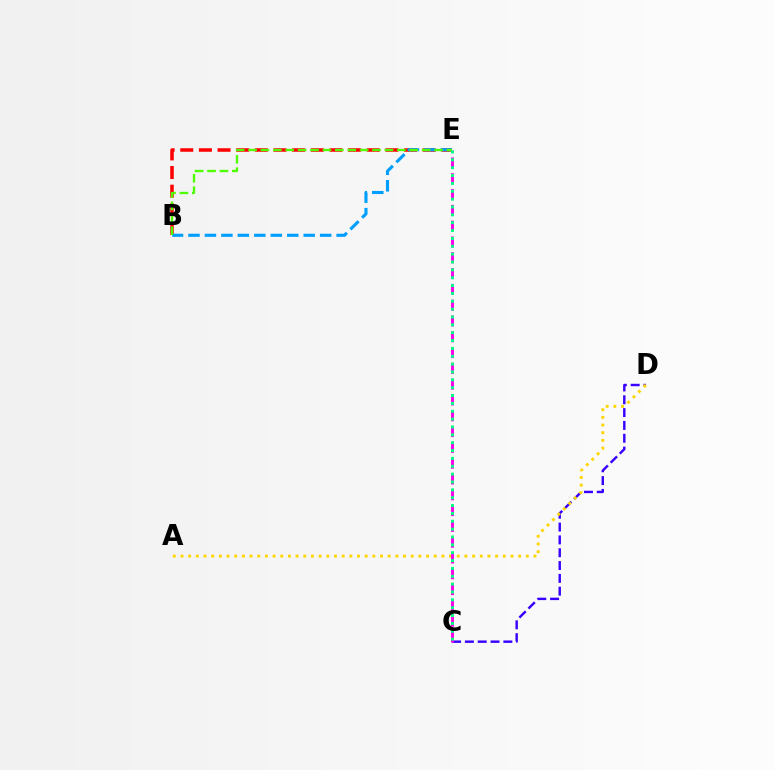{('C', 'D'): [{'color': '#3700ff', 'line_style': 'dashed', 'thickness': 1.74}], ('B', 'E'): [{'color': '#ff0000', 'line_style': 'dashed', 'thickness': 2.53}, {'color': '#009eff', 'line_style': 'dashed', 'thickness': 2.24}, {'color': '#4fff00', 'line_style': 'dashed', 'thickness': 1.68}], ('A', 'D'): [{'color': '#ffd500', 'line_style': 'dotted', 'thickness': 2.09}], ('C', 'E'): [{'color': '#ff00ed', 'line_style': 'dashed', 'thickness': 2.15}, {'color': '#00ff86', 'line_style': 'dotted', 'thickness': 2.13}]}